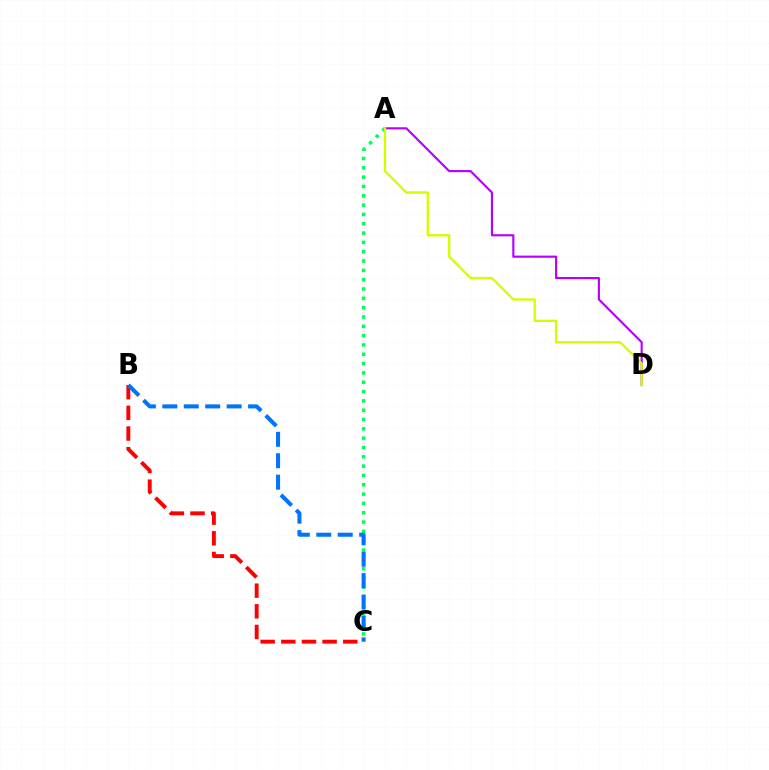{('A', 'D'): [{'color': '#b900ff', 'line_style': 'solid', 'thickness': 1.55}, {'color': '#d1ff00', 'line_style': 'solid', 'thickness': 1.68}], ('A', 'C'): [{'color': '#00ff5c', 'line_style': 'dotted', 'thickness': 2.53}], ('B', 'C'): [{'color': '#ff0000', 'line_style': 'dashed', 'thickness': 2.81}, {'color': '#0074ff', 'line_style': 'dashed', 'thickness': 2.91}]}